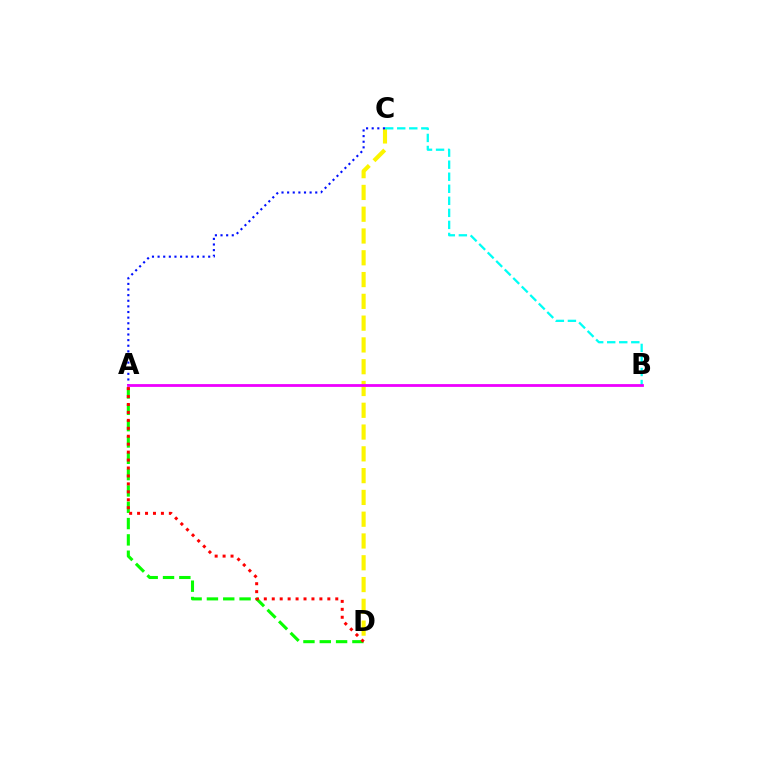{('C', 'D'): [{'color': '#fcf500', 'line_style': 'dashed', 'thickness': 2.96}], ('A', 'C'): [{'color': '#0010ff', 'line_style': 'dotted', 'thickness': 1.53}], ('B', 'C'): [{'color': '#00fff6', 'line_style': 'dashed', 'thickness': 1.64}], ('A', 'D'): [{'color': '#08ff00', 'line_style': 'dashed', 'thickness': 2.22}, {'color': '#ff0000', 'line_style': 'dotted', 'thickness': 2.16}], ('A', 'B'): [{'color': '#ee00ff', 'line_style': 'solid', 'thickness': 2.02}]}